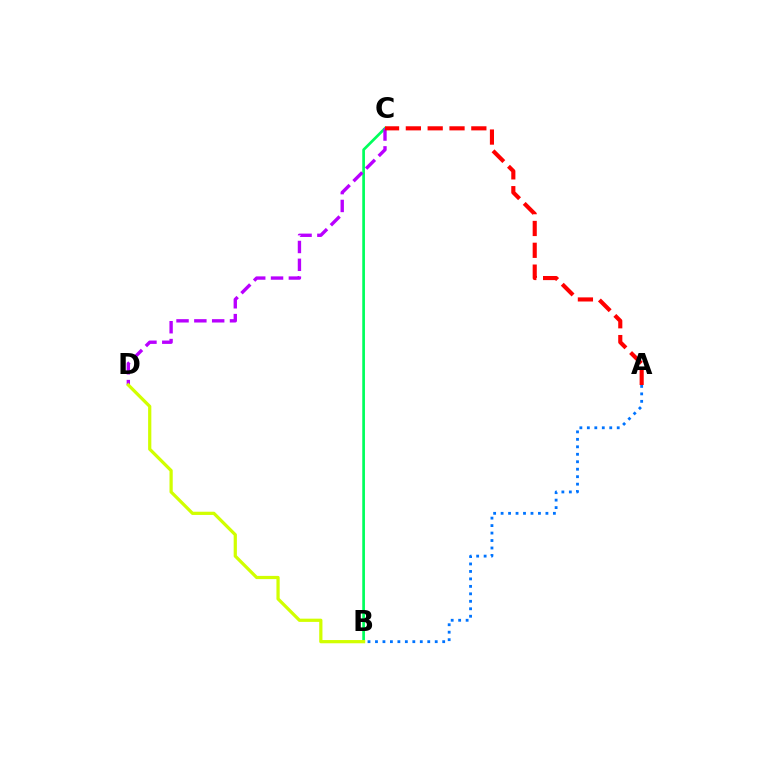{('B', 'C'): [{'color': '#00ff5c', 'line_style': 'solid', 'thickness': 1.94}], ('C', 'D'): [{'color': '#b900ff', 'line_style': 'dashed', 'thickness': 2.42}], ('A', 'B'): [{'color': '#0074ff', 'line_style': 'dotted', 'thickness': 2.03}], ('B', 'D'): [{'color': '#d1ff00', 'line_style': 'solid', 'thickness': 2.33}], ('A', 'C'): [{'color': '#ff0000', 'line_style': 'dashed', 'thickness': 2.97}]}